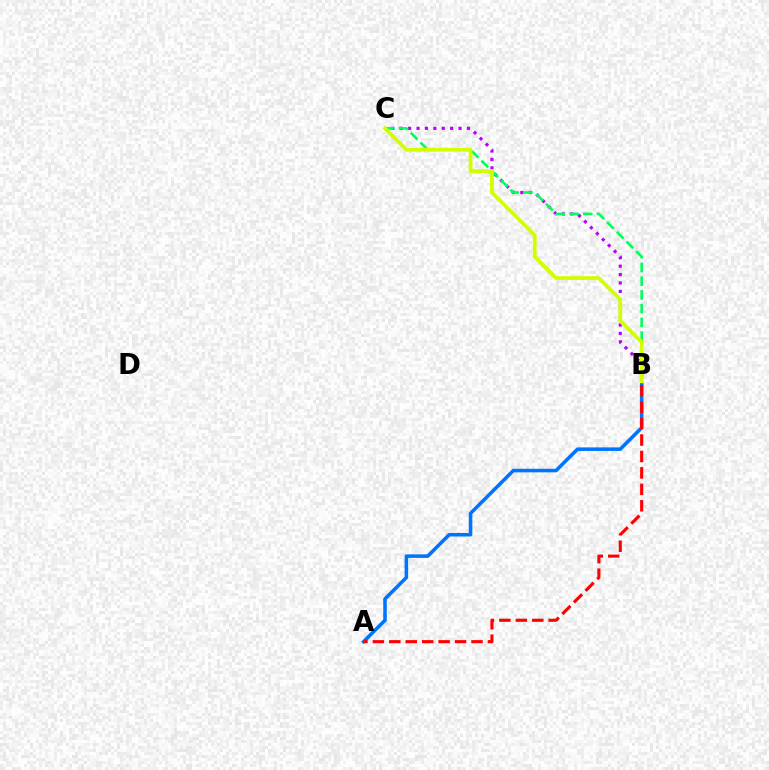{('B', 'C'): [{'color': '#b900ff', 'line_style': 'dotted', 'thickness': 2.28}, {'color': '#00ff5c', 'line_style': 'dashed', 'thickness': 1.87}, {'color': '#d1ff00', 'line_style': 'solid', 'thickness': 2.72}], ('A', 'B'): [{'color': '#0074ff', 'line_style': 'solid', 'thickness': 2.56}, {'color': '#ff0000', 'line_style': 'dashed', 'thickness': 2.23}]}